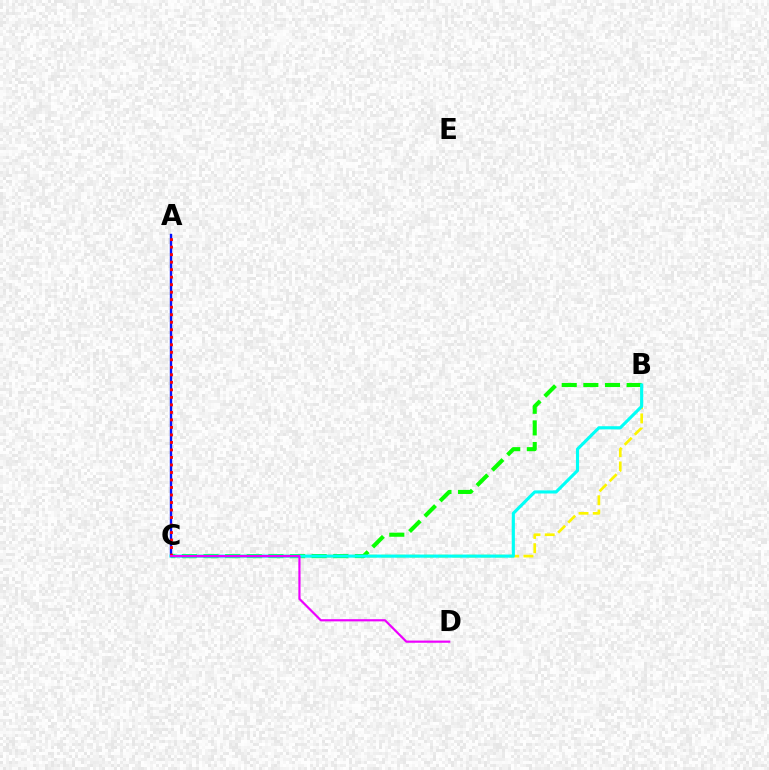{('B', 'C'): [{'color': '#fcf500', 'line_style': 'dashed', 'thickness': 1.93}, {'color': '#08ff00', 'line_style': 'dashed', 'thickness': 2.94}, {'color': '#00fff6', 'line_style': 'solid', 'thickness': 2.25}], ('A', 'C'): [{'color': '#0010ff', 'line_style': 'solid', 'thickness': 1.72}, {'color': '#ff0000', 'line_style': 'dotted', 'thickness': 2.04}], ('C', 'D'): [{'color': '#ee00ff', 'line_style': 'solid', 'thickness': 1.57}]}